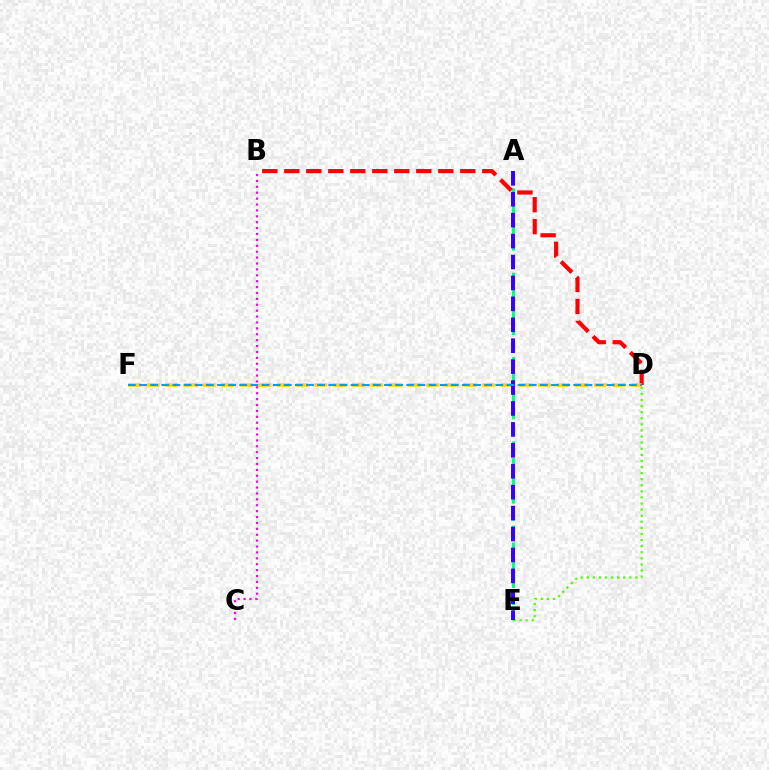{('D', 'E'): [{'color': '#4fff00', 'line_style': 'dotted', 'thickness': 1.65}], ('A', 'E'): [{'color': '#00ff86', 'line_style': 'dashed', 'thickness': 2.29}, {'color': '#3700ff', 'line_style': 'dashed', 'thickness': 2.84}], ('B', 'D'): [{'color': '#ff0000', 'line_style': 'dashed', 'thickness': 2.99}], ('D', 'F'): [{'color': '#ffd500', 'line_style': 'dashed', 'thickness': 2.53}, {'color': '#009eff', 'line_style': 'dashed', 'thickness': 1.51}], ('B', 'C'): [{'color': '#ff00ed', 'line_style': 'dotted', 'thickness': 1.6}]}